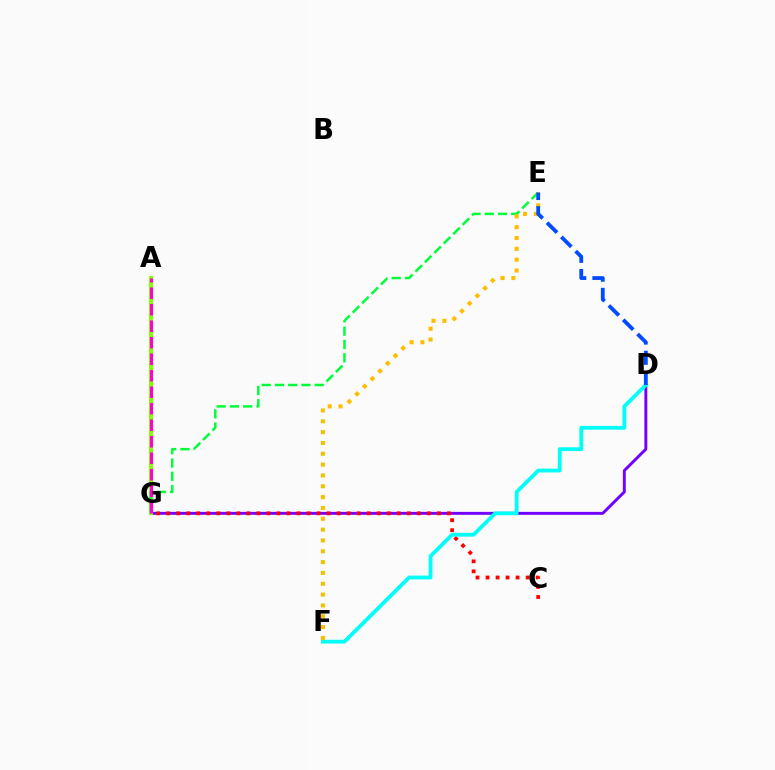{('D', 'G'): [{'color': '#7200ff', 'line_style': 'solid', 'thickness': 2.11}], ('C', 'G'): [{'color': '#ff0000', 'line_style': 'dotted', 'thickness': 2.72}], ('A', 'G'): [{'color': '#84ff00', 'line_style': 'solid', 'thickness': 2.86}, {'color': '#ff00cf', 'line_style': 'dashed', 'thickness': 2.24}], ('E', 'G'): [{'color': '#00ff39', 'line_style': 'dashed', 'thickness': 1.8}], ('D', 'F'): [{'color': '#00fff6', 'line_style': 'solid', 'thickness': 2.75}], ('E', 'F'): [{'color': '#ffbd00', 'line_style': 'dotted', 'thickness': 2.94}], ('D', 'E'): [{'color': '#004bff', 'line_style': 'dashed', 'thickness': 2.74}]}